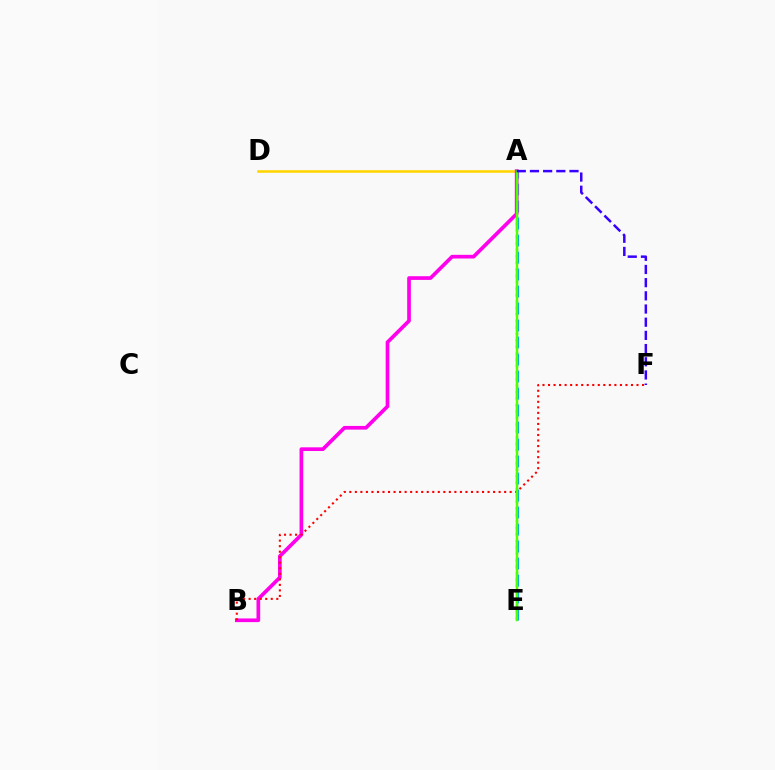{('A', 'D'): [{'color': '#ffd500', 'line_style': 'solid', 'thickness': 1.84}], ('A', 'E'): [{'color': '#00ff86', 'line_style': 'dotted', 'thickness': 1.76}, {'color': '#009eff', 'line_style': 'dashed', 'thickness': 2.31}, {'color': '#4fff00', 'line_style': 'solid', 'thickness': 1.76}], ('A', 'B'): [{'color': '#ff00ed', 'line_style': 'solid', 'thickness': 2.66}], ('B', 'F'): [{'color': '#ff0000', 'line_style': 'dotted', 'thickness': 1.5}], ('A', 'F'): [{'color': '#3700ff', 'line_style': 'dashed', 'thickness': 1.79}]}